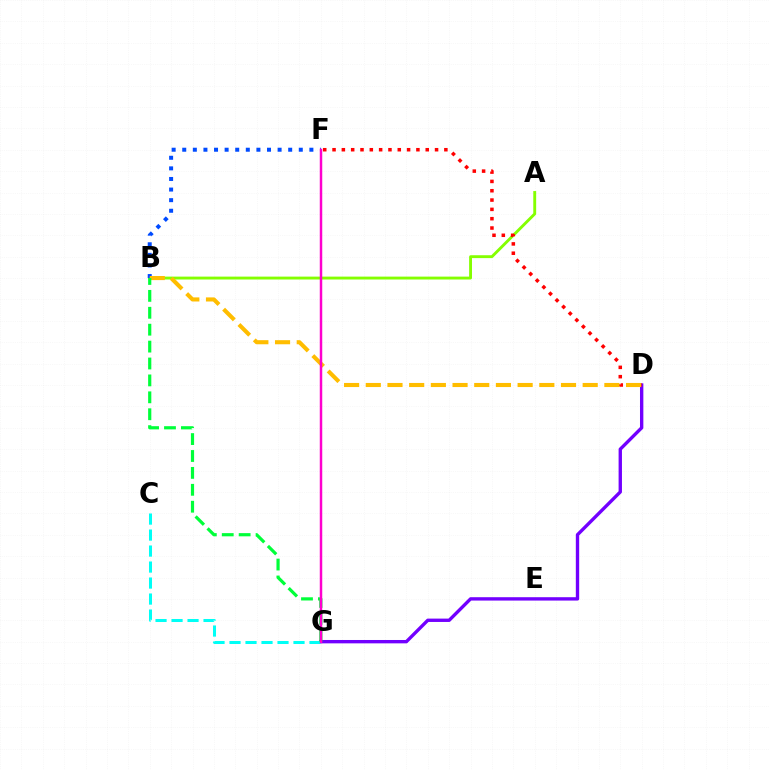{('A', 'B'): [{'color': '#84ff00', 'line_style': 'solid', 'thickness': 2.07}], ('D', 'G'): [{'color': '#7200ff', 'line_style': 'solid', 'thickness': 2.42}], ('D', 'F'): [{'color': '#ff0000', 'line_style': 'dotted', 'thickness': 2.53}], ('B', 'F'): [{'color': '#004bff', 'line_style': 'dotted', 'thickness': 2.88}], ('C', 'G'): [{'color': '#00fff6', 'line_style': 'dashed', 'thickness': 2.17}], ('B', 'D'): [{'color': '#ffbd00', 'line_style': 'dashed', 'thickness': 2.95}], ('B', 'G'): [{'color': '#00ff39', 'line_style': 'dashed', 'thickness': 2.3}], ('F', 'G'): [{'color': '#ff00cf', 'line_style': 'solid', 'thickness': 1.78}]}